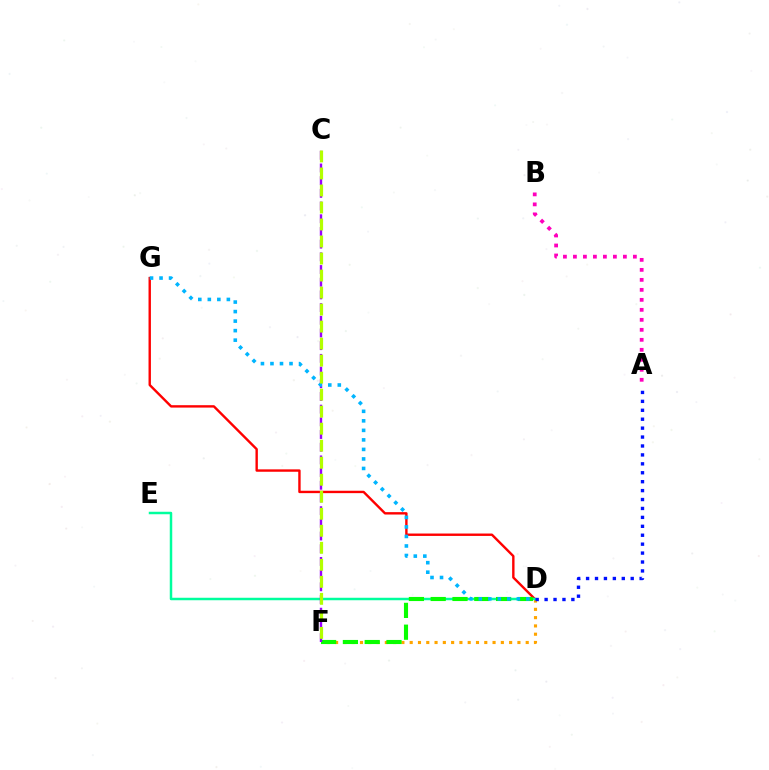{('A', 'B'): [{'color': '#ff00bd', 'line_style': 'dotted', 'thickness': 2.72}], ('D', 'G'): [{'color': '#ff0000', 'line_style': 'solid', 'thickness': 1.72}, {'color': '#00b5ff', 'line_style': 'dotted', 'thickness': 2.59}], ('D', 'F'): [{'color': '#ffa500', 'line_style': 'dotted', 'thickness': 2.25}, {'color': '#08ff00', 'line_style': 'dashed', 'thickness': 2.96}], ('D', 'E'): [{'color': '#00ff9d', 'line_style': 'solid', 'thickness': 1.79}], ('C', 'F'): [{'color': '#9b00ff', 'line_style': 'dashed', 'thickness': 1.72}, {'color': '#b3ff00', 'line_style': 'dashed', 'thickness': 2.31}], ('A', 'D'): [{'color': '#0010ff', 'line_style': 'dotted', 'thickness': 2.42}]}